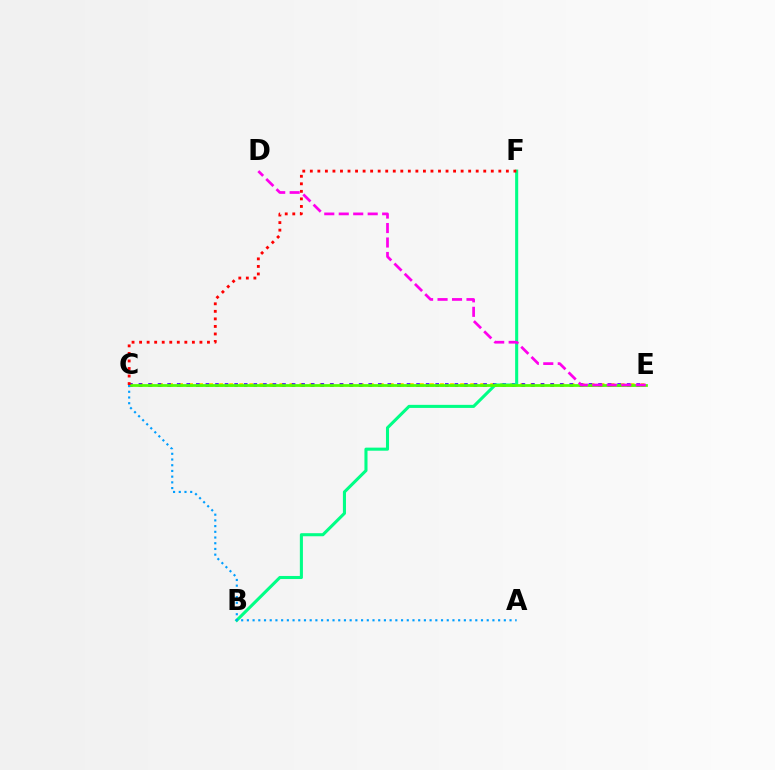{('C', 'E'): [{'color': '#ffd500', 'line_style': 'dotted', 'thickness': 2.73}, {'color': '#3700ff', 'line_style': 'dotted', 'thickness': 2.6}, {'color': '#4fff00', 'line_style': 'solid', 'thickness': 1.99}], ('B', 'F'): [{'color': '#00ff86', 'line_style': 'solid', 'thickness': 2.21}], ('C', 'F'): [{'color': '#ff0000', 'line_style': 'dotted', 'thickness': 2.05}], ('D', 'E'): [{'color': '#ff00ed', 'line_style': 'dashed', 'thickness': 1.97}], ('A', 'C'): [{'color': '#009eff', 'line_style': 'dotted', 'thickness': 1.55}]}